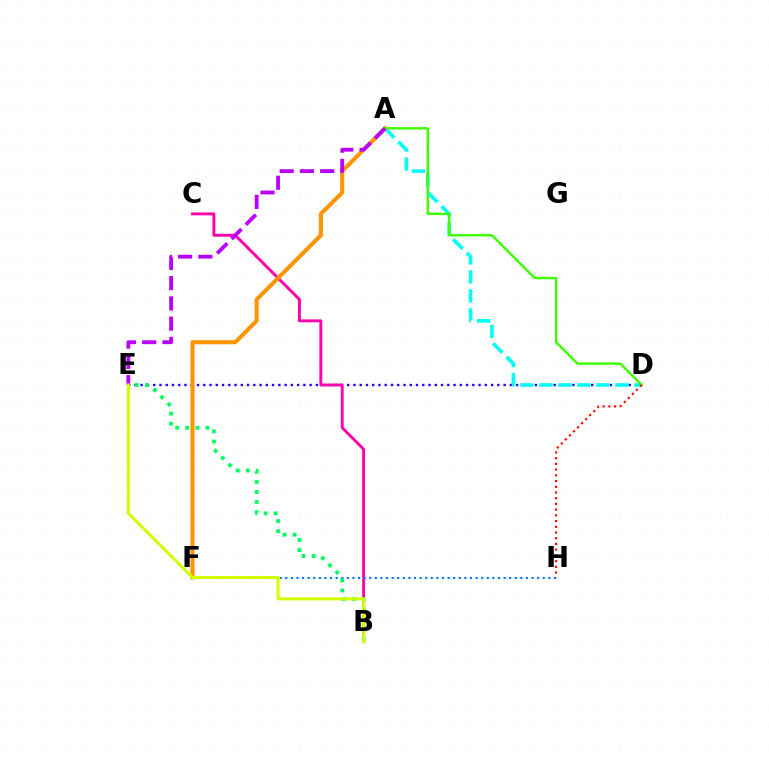{('D', 'E'): [{'color': '#2500ff', 'line_style': 'dotted', 'thickness': 1.7}], ('B', 'C'): [{'color': '#ff00ac', 'line_style': 'solid', 'thickness': 2.09}], ('F', 'H'): [{'color': '#0074ff', 'line_style': 'dotted', 'thickness': 1.52}], ('A', 'D'): [{'color': '#00fff6', 'line_style': 'dashed', 'thickness': 2.58}, {'color': '#3dff00', 'line_style': 'solid', 'thickness': 1.72}], ('A', 'F'): [{'color': '#ff9400', 'line_style': 'solid', 'thickness': 2.93}], ('B', 'E'): [{'color': '#00ff5c', 'line_style': 'dotted', 'thickness': 2.74}, {'color': '#d1ff00', 'line_style': 'solid', 'thickness': 2.17}], ('D', 'H'): [{'color': '#ff0000', 'line_style': 'dotted', 'thickness': 1.55}], ('A', 'E'): [{'color': '#b900ff', 'line_style': 'dashed', 'thickness': 2.75}]}